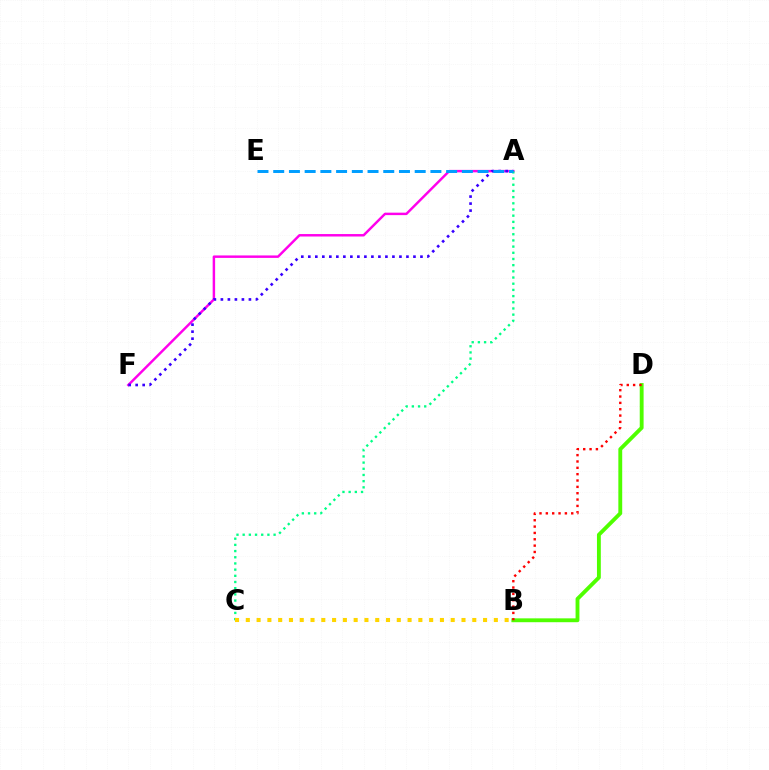{('B', 'D'): [{'color': '#4fff00', 'line_style': 'solid', 'thickness': 2.78}, {'color': '#ff0000', 'line_style': 'dotted', 'thickness': 1.72}], ('A', 'F'): [{'color': '#ff00ed', 'line_style': 'solid', 'thickness': 1.77}, {'color': '#3700ff', 'line_style': 'dotted', 'thickness': 1.9}], ('A', 'C'): [{'color': '#00ff86', 'line_style': 'dotted', 'thickness': 1.68}], ('A', 'E'): [{'color': '#009eff', 'line_style': 'dashed', 'thickness': 2.14}], ('B', 'C'): [{'color': '#ffd500', 'line_style': 'dotted', 'thickness': 2.93}]}